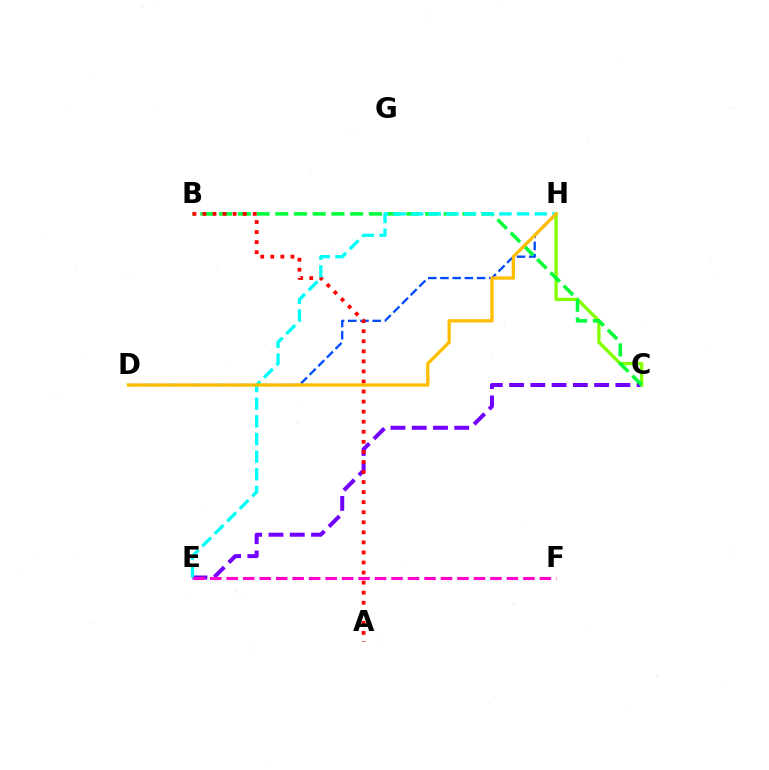{('C', 'E'): [{'color': '#7200ff', 'line_style': 'dashed', 'thickness': 2.89}], ('C', 'H'): [{'color': '#84ff00', 'line_style': 'solid', 'thickness': 2.42}], ('E', 'F'): [{'color': '#ff00cf', 'line_style': 'dashed', 'thickness': 2.24}], ('D', 'H'): [{'color': '#004bff', 'line_style': 'dashed', 'thickness': 1.66}, {'color': '#ffbd00', 'line_style': 'solid', 'thickness': 2.36}], ('B', 'C'): [{'color': '#00ff39', 'line_style': 'dashed', 'thickness': 2.54}], ('A', 'B'): [{'color': '#ff0000', 'line_style': 'dotted', 'thickness': 2.73}], ('E', 'H'): [{'color': '#00fff6', 'line_style': 'dashed', 'thickness': 2.4}]}